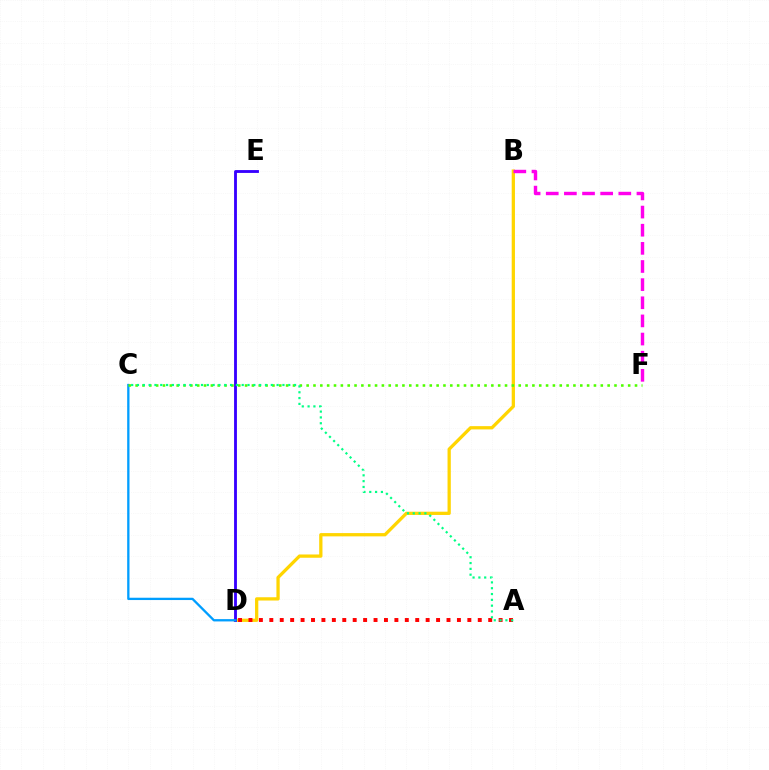{('B', 'D'): [{'color': '#ffd500', 'line_style': 'solid', 'thickness': 2.36}], ('D', 'E'): [{'color': '#3700ff', 'line_style': 'solid', 'thickness': 2.05}], ('C', 'D'): [{'color': '#009eff', 'line_style': 'solid', 'thickness': 1.66}], ('B', 'F'): [{'color': '#ff00ed', 'line_style': 'dashed', 'thickness': 2.46}], ('C', 'F'): [{'color': '#4fff00', 'line_style': 'dotted', 'thickness': 1.86}], ('A', 'D'): [{'color': '#ff0000', 'line_style': 'dotted', 'thickness': 2.83}], ('A', 'C'): [{'color': '#00ff86', 'line_style': 'dotted', 'thickness': 1.58}]}